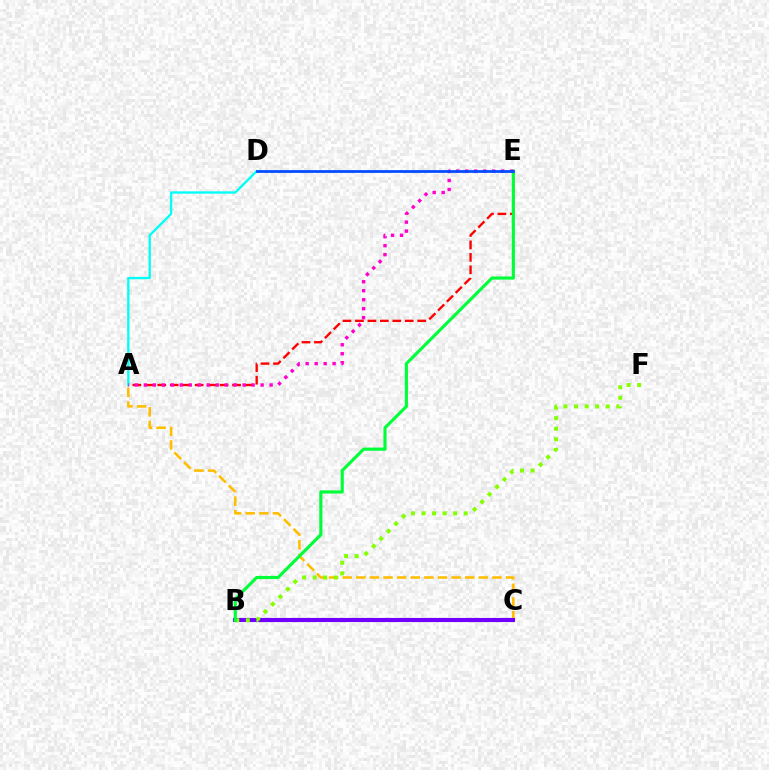{('A', 'E'): [{'color': '#ff0000', 'line_style': 'dashed', 'thickness': 1.69}, {'color': '#ff00cf', 'line_style': 'dotted', 'thickness': 2.44}], ('A', 'C'): [{'color': '#ffbd00', 'line_style': 'dashed', 'thickness': 1.85}], ('B', 'C'): [{'color': '#7200ff', 'line_style': 'solid', 'thickness': 2.96}], ('A', 'D'): [{'color': '#00fff6', 'line_style': 'solid', 'thickness': 1.67}], ('B', 'F'): [{'color': '#84ff00', 'line_style': 'dotted', 'thickness': 2.87}], ('B', 'E'): [{'color': '#00ff39', 'line_style': 'solid', 'thickness': 2.25}], ('D', 'E'): [{'color': '#004bff', 'line_style': 'solid', 'thickness': 1.97}]}